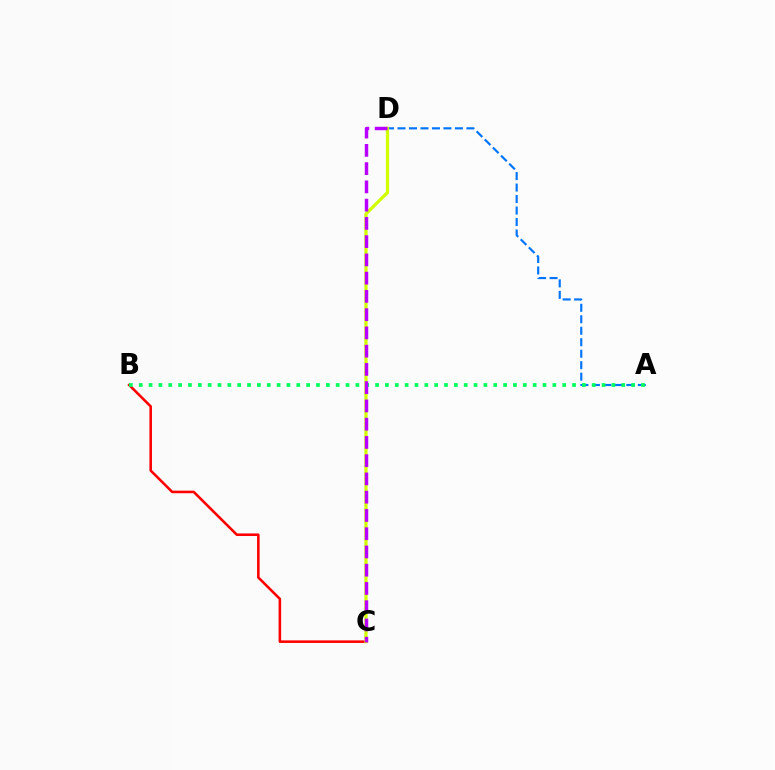{('A', 'D'): [{'color': '#0074ff', 'line_style': 'dashed', 'thickness': 1.56}], ('B', 'C'): [{'color': '#ff0000', 'line_style': 'solid', 'thickness': 1.85}], ('A', 'B'): [{'color': '#00ff5c', 'line_style': 'dotted', 'thickness': 2.68}], ('C', 'D'): [{'color': '#d1ff00', 'line_style': 'solid', 'thickness': 2.33}, {'color': '#b900ff', 'line_style': 'dashed', 'thickness': 2.48}]}